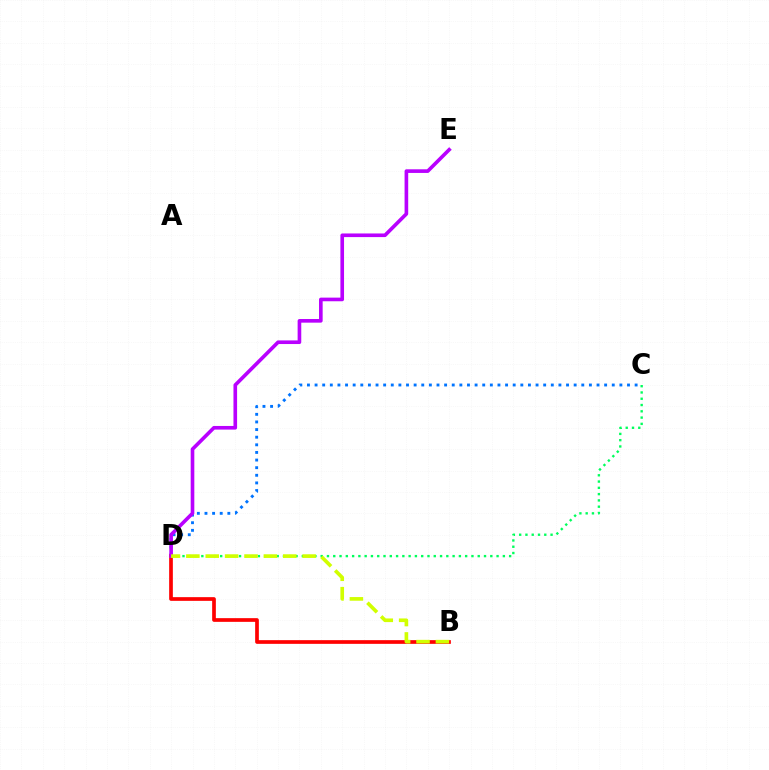{('C', 'D'): [{'color': '#0074ff', 'line_style': 'dotted', 'thickness': 2.07}, {'color': '#00ff5c', 'line_style': 'dotted', 'thickness': 1.71}], ('B', 'D'): [{'color': '#ff0000', 'line_style': 'solid', 'thickness': 2.66}, {'color': '#d1ff00', 'line_style': 'dashed', 'thickness': 2.63}], ('D', 'E'): [{'color': '#b900ff', 'line_style': 'solid', 'thickness': 2.62}]}